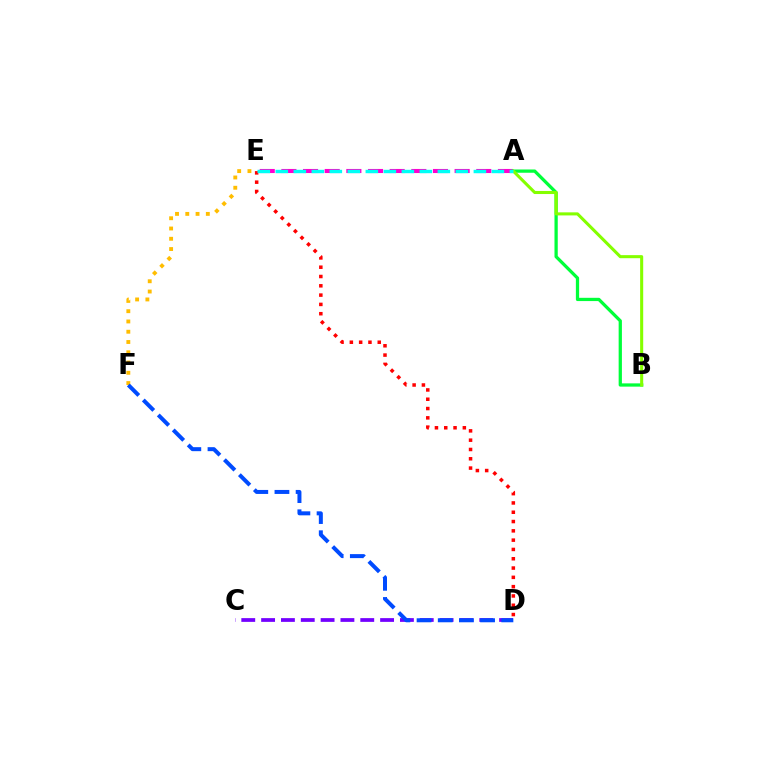{('C', 'D'): [{'color': '#7200ff', 'line_style': 'dashed', 'thickness': 2.69}], ('D', 'E'): [{'color': '#ff0000', 'line_style': 'dotted', 'thickness': 2.53}], ('E', 'F'): [{'color': '#ffbd00', 'line_style': 'dotted', 'thickness': 2.79}], ('A', 'E'): [{'color': '#ff00cf', 'line_style': 'dashed', 'thickness': 2.94}, {'color': '#00fff6', 'line_style': 'dashed', 'thickness': 2.45}], ('D', 'F'): [{'color': '#004bff', 'line_style': 'dashed', 'thickness': 2.88}], ('A', 'B'): [{'color': '#00ff39', 'line_style': 'solid', 'thickness': 2.35}, {'color': '#84ff00', 'line_style': 'solid', 'thickness': 2.21}]}